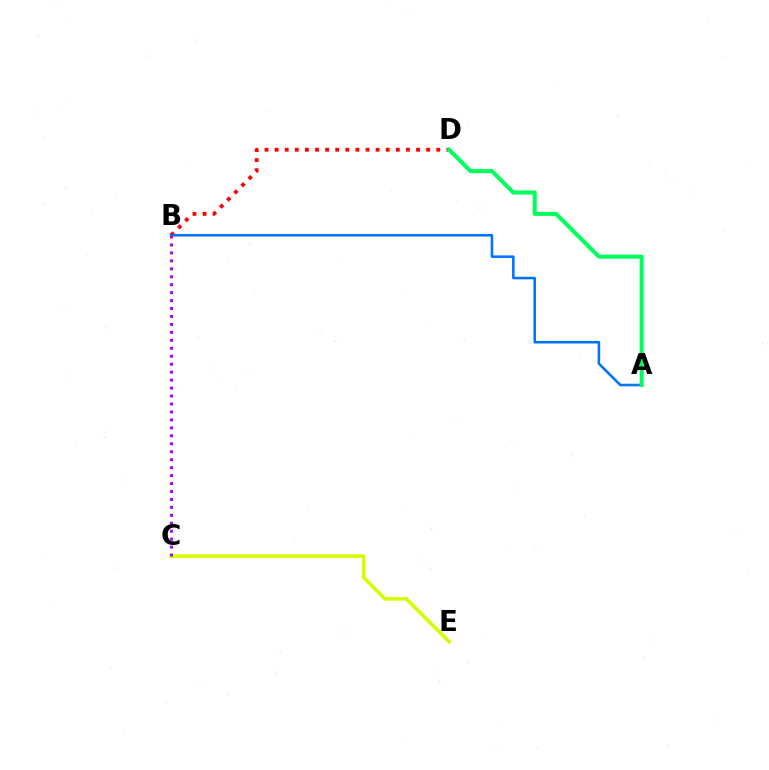{('C', 'E'): [{'color': '#d1ff00', 'line_style': 'solid', 'thickness': 2.59}], ('B', 'D'): [{'color': '#ff0000', 'line_style': 'dotted', 'thickness': 2.75}], ('A', 'B'): [{'color': '#0074ff', 'line_style': 'solid', 'thickness': 1.85}], ('B', 'C'): [{'color': '#b900ff', 'line_style': 'dotted', 'thickness': 2.16}], ('A', 'D'): [{'color': '#00ff5c', 'line_style': 'solid', 'thickness': 2.92}]}